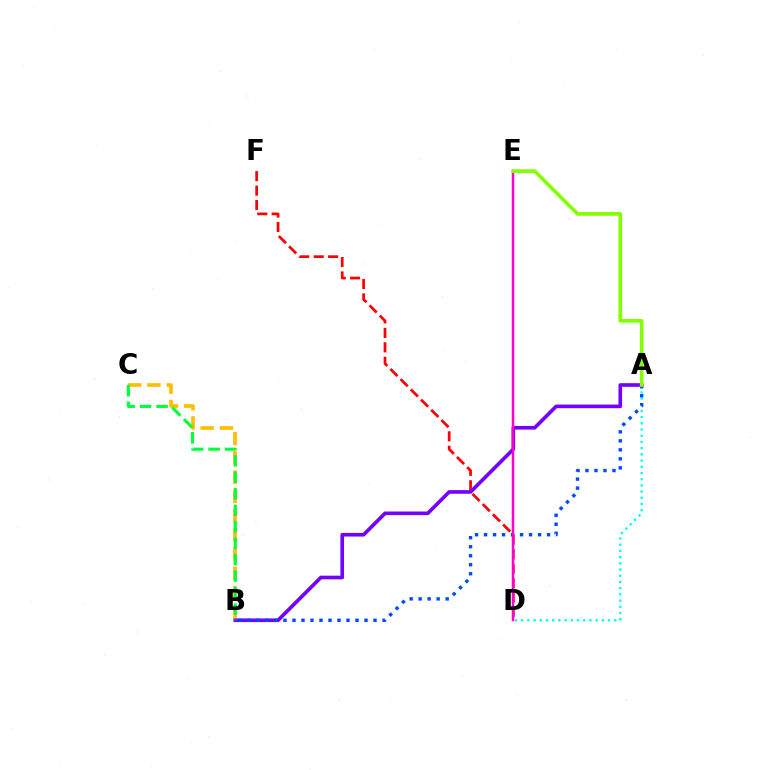{('B', 'C'): [{'color': '#ffbd00', 'line_style': 'dashed', 'thickness': 2.61}, {'color': '#00ff39', 'line_style': 'dashed', 'thickness': 2.24}], ('A', 'D'): [{'color': '#00fff6', 'line_style': 'dotted', 'thickness': 1.68}], ('D', 'F'): [{'color': '#ff0000', 'line_style': 'dashed', 'thickness': 1.96}], ('A', 'B'): [{'color': '#7200ff', 'line_style': 'solid', 'thickness': 2.62}, {'color': '#004bff', 'line_style': 'dotted', 'thickness': 2.45}], ('D', 'E'): [{'color': '#ff00cf', 'line_style': 'solid', 'thickness': 1.78}], ('A', 'E'): [{'color': '#84ff00', 'line_style': 'solid', 'thickness': 2.64}]}